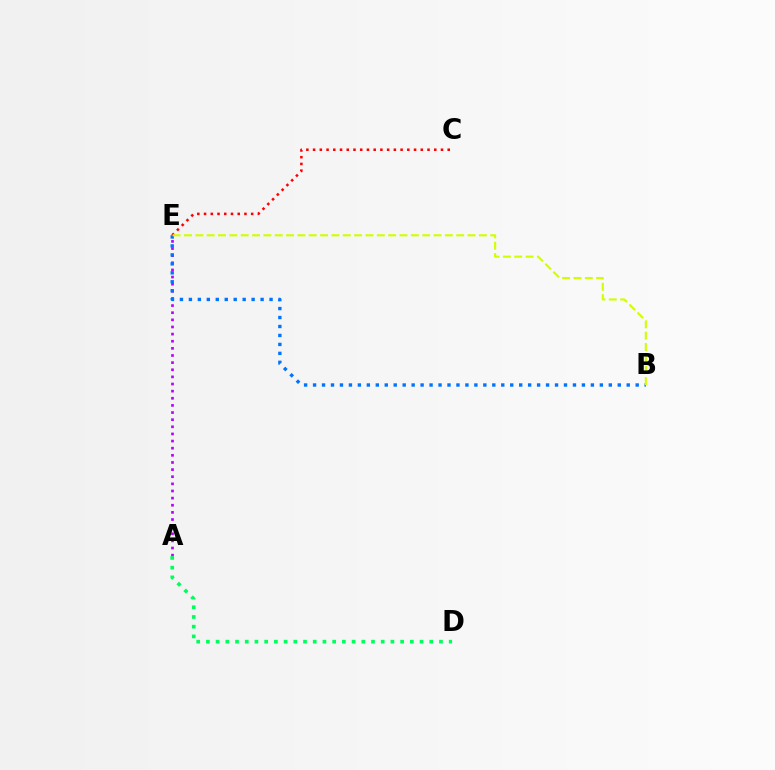{('A', 'E'): [{'color': '#b900ff', 'line_style': 'dotted', 'thickness': 1.94}], ('B', 'E'): [{'color': '#0074ff', 'line_style': 'dotted', 'thickness': 2.43}, {'color': '#d1ff00', 'line_style': 'dashed', 'thickness': 1.54}], ('C', 'E'): [{'color': '#ff0000', 'line_style': 'dotted', 'thickness': 1.83}], ('A', 'D'): [{'color': '#00ff5c', 'line_style': 'dotted', 'thickness': 2.64}]}